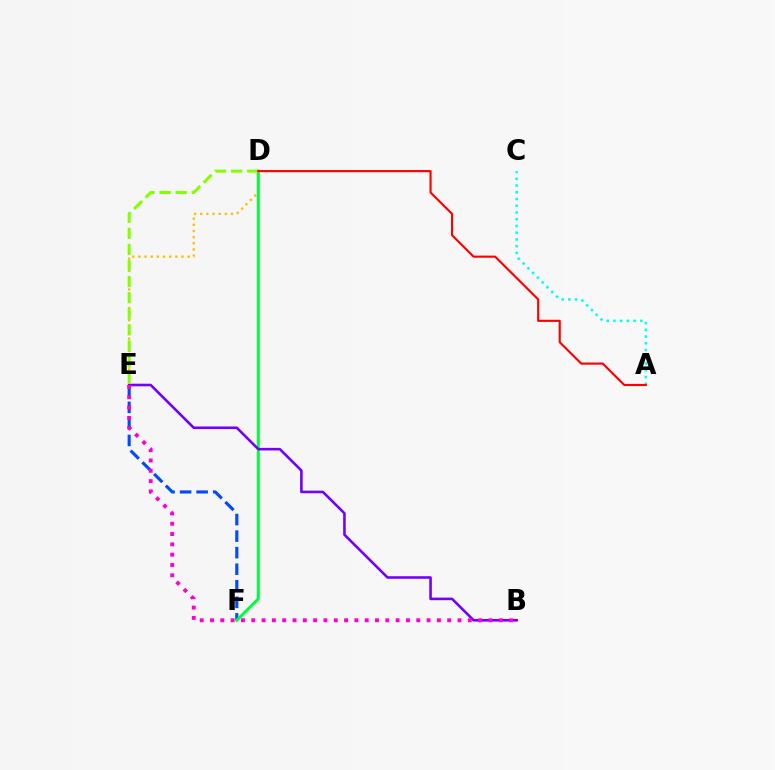{('E', 'F'): [{'color': '#004bff', 'line_style': 'dashed', 'thickness': 2.25}], ('D', 'E'): [{'color': '#ffbd00', 'line_style': 'dotted', 'thickness': 1.67}, {'color': '#84ff00', 'line_style': 'dashed', 'thickness': 2.18}], ('D', 'F'): [{'color': '#00ff39', 'line_style': 'solid', 'thickness': 2.14}], ('B', 'E'): [{'color': '#7200ff', 'line_style': 'solid', 'thickness': 1.86}, {'color': '#ff00cf', 'line_style': 'dotted', 'thickness': 2.8}], ('A', 'C'): [{'color': '#00fff6', 'line_style': 'dotted', 'thickness': 1.83}], ('A', 'D'): [{'color': '#ff0000', 'line_style': 'solid', 'thickness': 1.54}]}